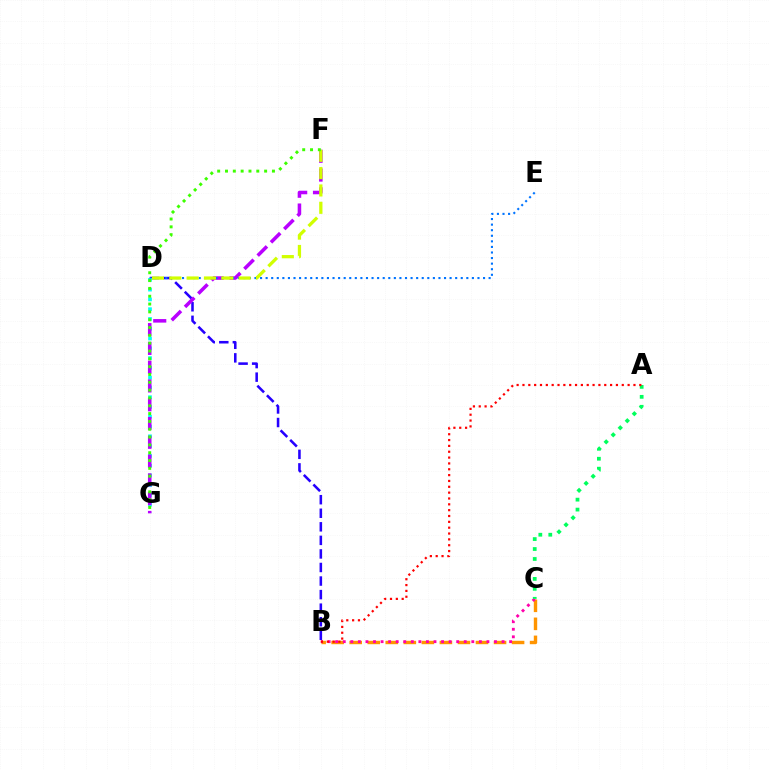{('B', 'C'): [{'color': '#ff9400', 'line_style': 'dashed', 'thickness': 2.45}, {'color': '#ff00ac', 'line_style': 'dotted', 'thickness': 2.05}], ('B', 'D'): [{'color': '#2500ff', 'line_style': 'dashed', 'thickness': 1.84}], ('D', 'G'): [{'color': '#00fff6', 'line_style': 'dotted', 'thickness': 2.66}], ('F', 'G'): [{'color': '#b900ff', 'line_style': 'dashed', 'thickness': 2.55}, {'color': '#3dff00', 'line_style': 'dotted', 'thickness': 2.13}], ('D', 'E'): [{'color': '#0074ff', 'line_style': 'dotted', 'thickness': 1.51}], ('D', 'F'): [{'color': '#d1ff00', 'line_style': 'dashed', 'thickness': 2.36}], ('A', 'C'): [{'color': '#00ff5c', 'line_style': 'dotted', 'thickness': 2.7}], ('A', 'B'): [{'color': '#ff0000', 'line_style': 'dotted', 'thickness': 1.59}]}